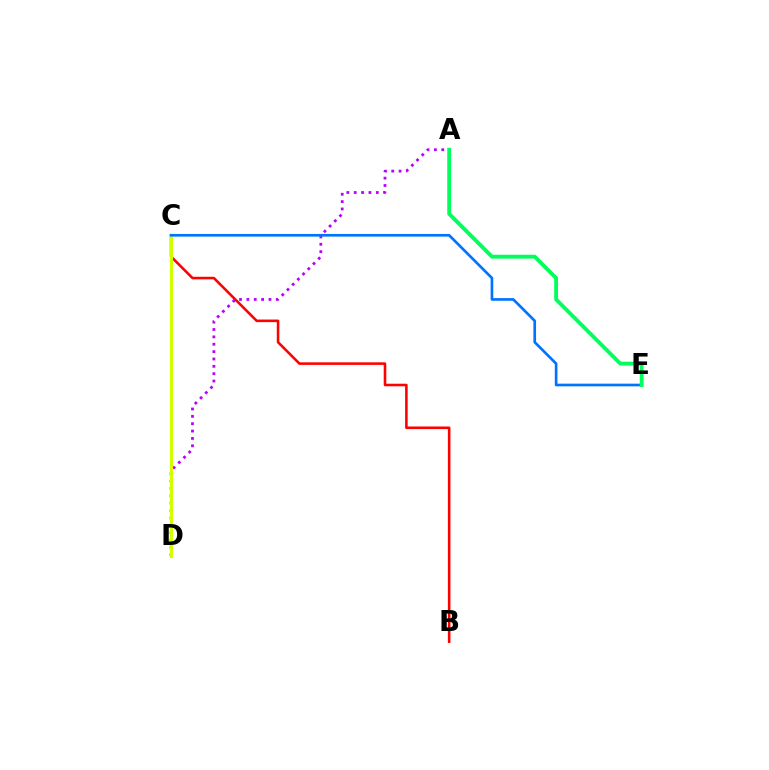{('B', 'C'): [{'color': '#ff0000', 'line_style': 'solid', 'thickness': 1.85}], ('A', 'D'): [{'color': '#b900ff', 'line_style': 'dotted', 'thickness': 2.0}], ('C', 'D'): [{'color': '#d1ff00', 'line_style': 'solid', 'thickness': 2.24}], ('C', 'E'): [{'color': '#0074ff', 'line_style': 'solid', 'thickness': 1.93}], ('A', 'E'): [{'color': '#00ff5c', 'line_style': 'solid', 'thickness': 2.77}]}